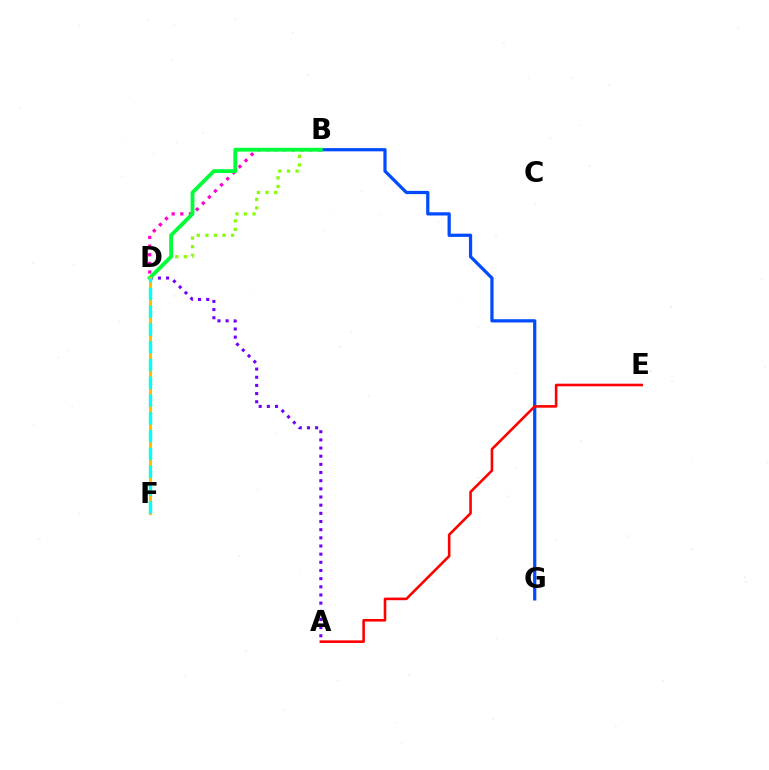{('B', 'G'): [{'color': '#004bff', 'line_style': 'solid', 'thickness': 2.32}], ('A', 'D'): [{'color': '#7200ff', 'line_style': 'dotted', 'thickness': 2.22}], ('B', 'D'): [{'color': '#ff00cf', 'line_style': 'dotted', 'thickness': 2.34}, {'color': '#84ff00', 'line_style': 'dotted', 'thickness': 2.33}, {'color': '#00ff39', 'line_style': 'solid', 'thickness': 2.76}], ('A', 'E'): [{'color': '#ff0000', 'line_style': 'solid', 'thickness': 1.87}], ('D', 'F'): [{'color': '#ffbd00', 'line_style': 'solid', 'thickness': 2.22}, {'color': '#00fff6', 'line_style': 'dashed', 'thickness': 2.42}]}